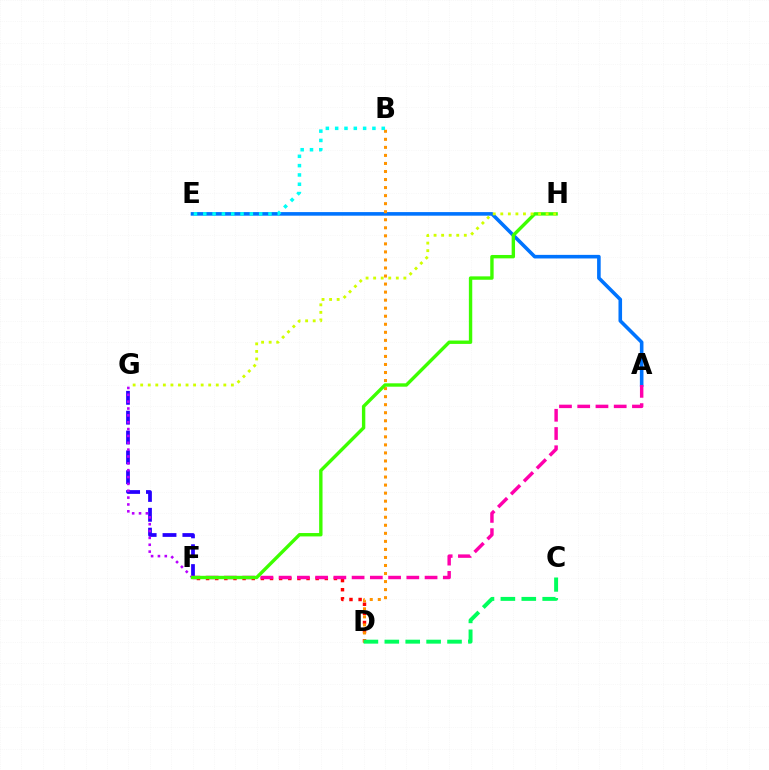{('F', 'G'): [{'color': '#2500ff', 'line_style': 'dashed', 'thickness': 2.7}, {'color': '#b900ff', 'line_style': 'dotted', 'thickness': 1.86}], ('D', 'F'): [{'color': '#ff0000', 'line_style': 'dotted', 'thickness': 2.48}], ('A', 'E'): [{'color': '#0074ff', 'line_style': 'solid', 'thickness': 2.58}], ('A', 'F'): [{'color': '#ff00ac', 'line_style': 'dashed', 'thickness': 2.48}], ('B', 'D'): [{'color': '#ff9400', 'line_style': 'dotted', 'thickness': 2.18}], ('C', 'D'): [{'color': '#00ff5c', 'line_style': 'dashed', 'thickness': 2.84}], ('F', 'H'): [{'color': '#3dff00', 'line_style': 'solid', 'thickness': 2.44}], ('B', 'E'): [{'color': '#00fff6', 'line_style': 'dotted', 'thickness': 2.53}], ('G', 'H'): [{'color': '#d1ff00', 'line_style': 'dotted', 'thickness': 2.05}]}